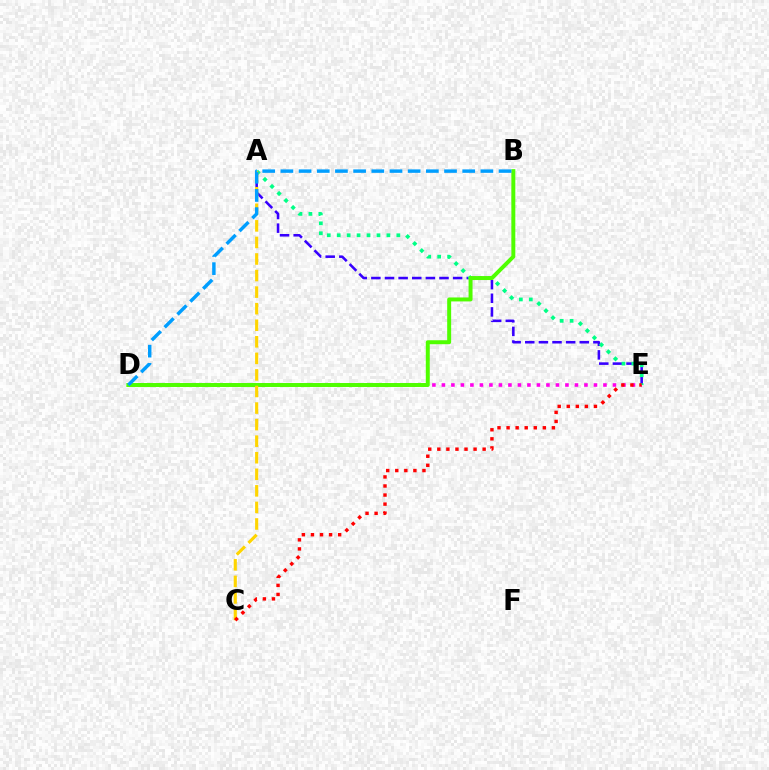{('A', 'E'): [{'color': '#3700ff', 'line_style': 'dashed', 'thickness': 1.85}, {'color': '#00ff86', 'line_style': 'dotted', 'thickness': 2.7}], ('D', 'E'): [{'color': '#ff00ed', 'line_style': 'dotted', 'thickness': 2.58}], ('B', 'D'): [{'color': '#4fff00', 'line_style': 'solid', 'thickness': 2.85}, {'color': '#009eff', 'line_style': 'dashed', 'thickness': 2.47}], ('A', 'C'): [{'color': '#ffd500', 'line_style': 'dashed', 'thickness': 2.25}], ('C', 'E'): [{'color': '#ff0000', 'line_style': 'dotted', 'thickness': 2.46}]}